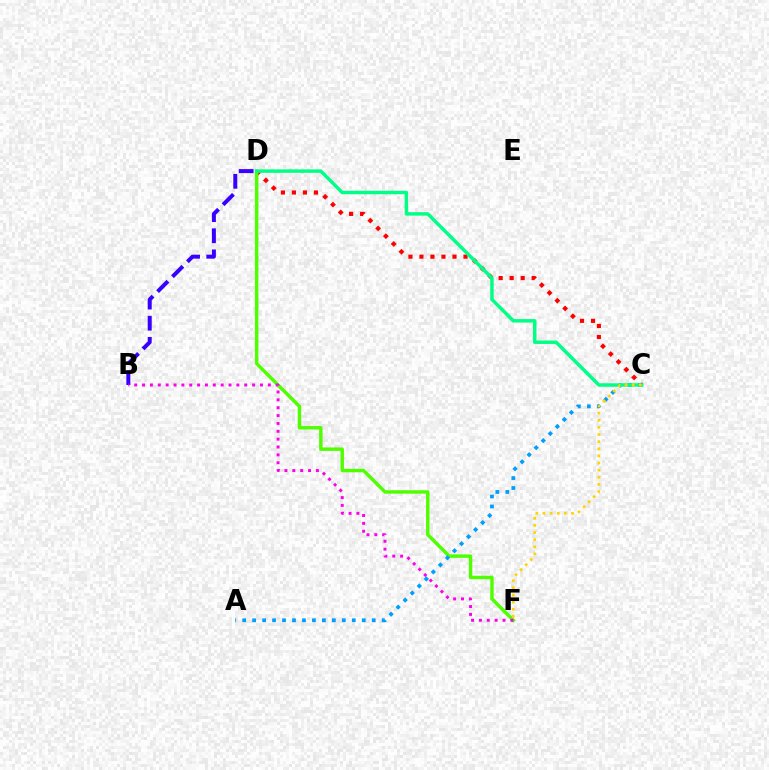{('B', 'D'): [{'color': '#3700ff', 'line_style': 'dashed', 'thickness': 2.87}], ('C', 'D'): [{'color': '#ff0000', 'line_style': 'dotted', 'thickness': 2.99}, {'color': '#00ff86', 'line_style': 'solid', 'thickness': 2.49}], ('D', 'F'): [{'color': '#4fff00', 'line_style': 'solid', 'thickness': 2.47}], ('B', 'F'): [{'color': '#ff00ed', 'line_style': 'dotted', 'thickness': 2.14}], ('A', 'C'): [{'color': '#009eff', 'line_style': 'dotted', 'thickness': 2.71}], ('C', 'F'): [{'color': '#ffd500', 'line_style': 'dotted', 'thickness': 1.94}]}